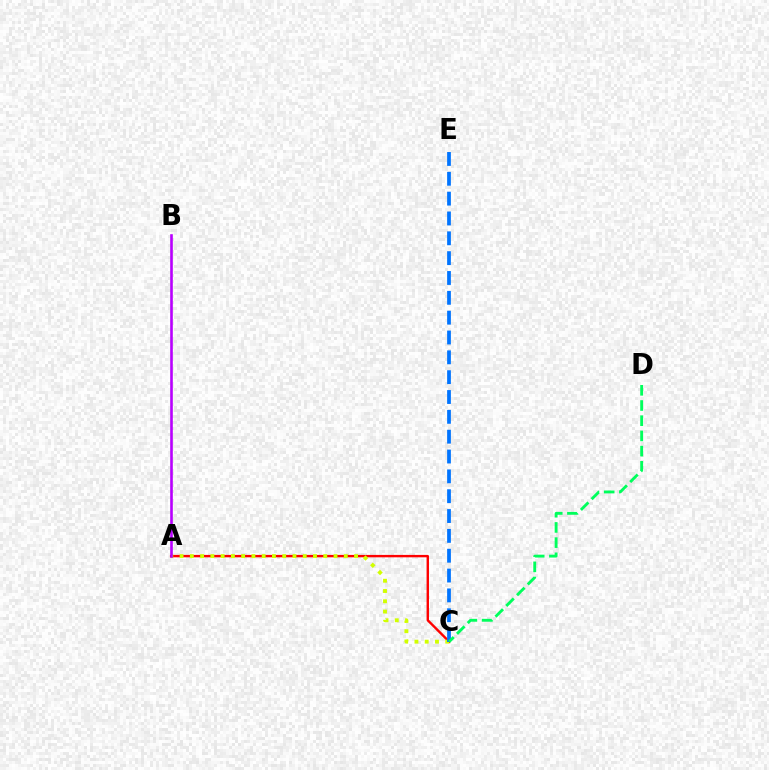{('A', 'C'): [{'color': '#ff0000', 'line_style': 'solid', 'thickness': 1.73}, {'color': '#d1ff00', 'line_style': 'dotted', 'thickness': 2.79}], ('C', 'E'): [{'color': '#0074ff', 'line_style': 'dashed', 'thickness': 2.7}], ('A', 'B'): [{'color': '#b900ff', 'line_style': 'solid', 'thickness': 1.89}], ('C', 'D'): [{'color': '#00ff5c', 'line_style': 'dashed', 'thickness': 2.07}]}